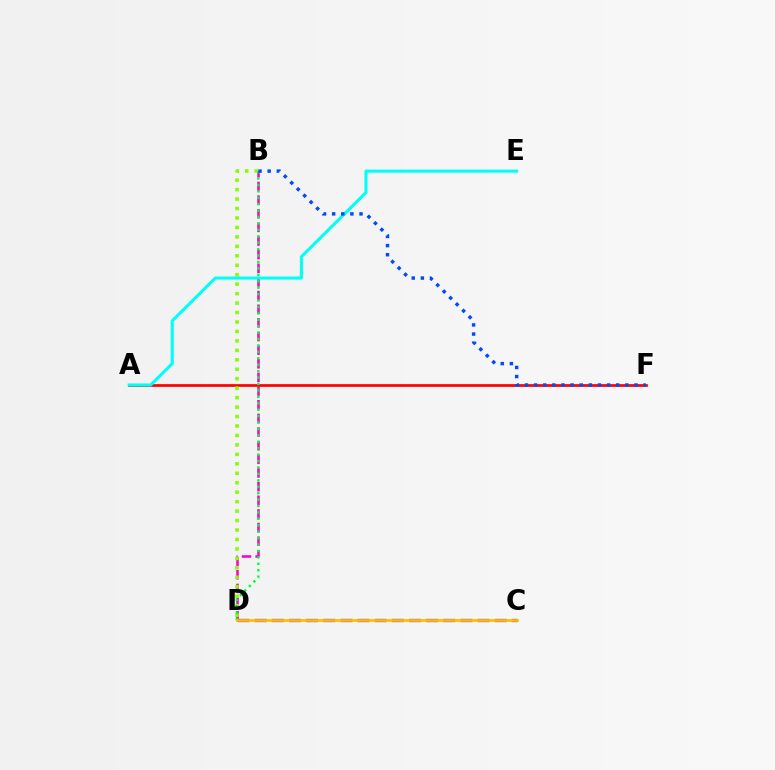{('B', 'D'): [{'color': '#ff00cf', 'line_style': 'dashed', 'thickness': 1.85}, {'color': '#84ff00', 'line_style': 'dotted', 'thickness': 2.57}, {'color': '#00ff39', 'line_style': 'dotted', 'thickness': 1.74}], ('A', 'F'): [{'color': '#ff0000', 'line_style': 'solid', 'thickness': 1.94}], ('C', 'D'): [{'color': '#7200ff', 'line_style': 'dashed', 'thickness': 2.33}, {'color': '#ffbd00', 'line_style': 'solid', 'thickness': 1.95}], ('A', 'E'): [{'color': '#00fff6', 'line_style': 'solid', 'thickness': 2.2}], ('B', 'F'): [{'color': '#004bff', 'line_style': 'dotted', 'thickness': 2.48}]}